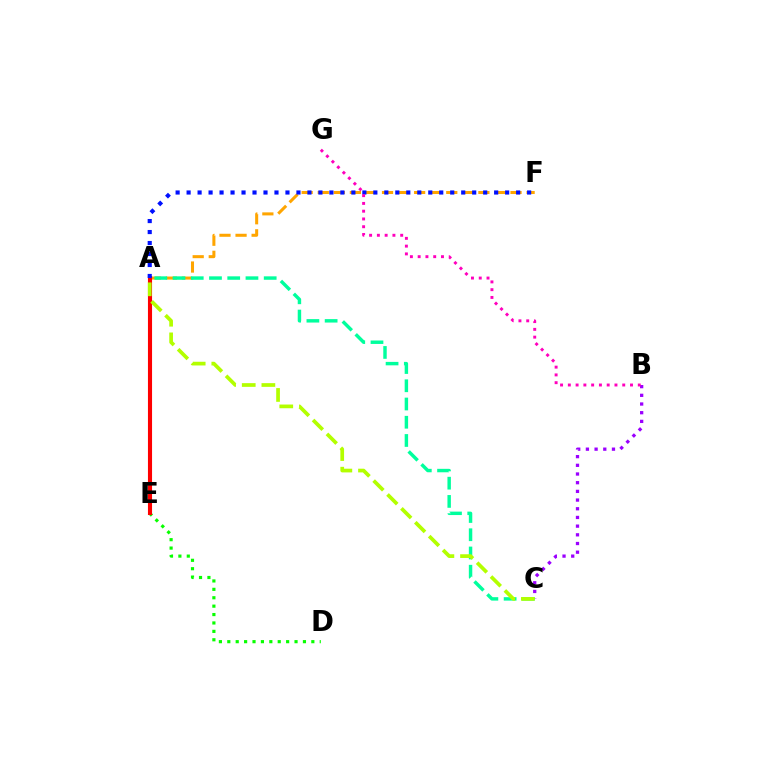{('D', 'E'): [{'color': '#08ff00', 'line_style': 'dotted', 'thickness': 2.28}], ('B', 'C'): [{'color': '#9b00ff', 'line_style': 'dotted', 'thickness': 2.36}], ('A', 'E'): [{'color': '#00b5ff', 'line_style': 'solid', 'thickness': 2.61}, {'color': '#ff0000', 'line_style': 'solid', 'thickness': 2.95}], ('A', 'F'): [{'color': '#ffa500', 'line_style': 'dashed', 'thickness': 2.18}, {'color': '#0010ff', 'line_style': 'dotted', 'thickness': 2.98}], ('A', 'C'): [{'color': '#00ff9d', 'line_style': 'dashed', 'thickness': 2.48}, {'color': '#b3ff00', 'line_style': 'dashed', 'thickness': 2.67}], ('B', 'G'): [{'color': '#ff00bd', 'line_style': 'dotted', 'thickness': 2.11}]}